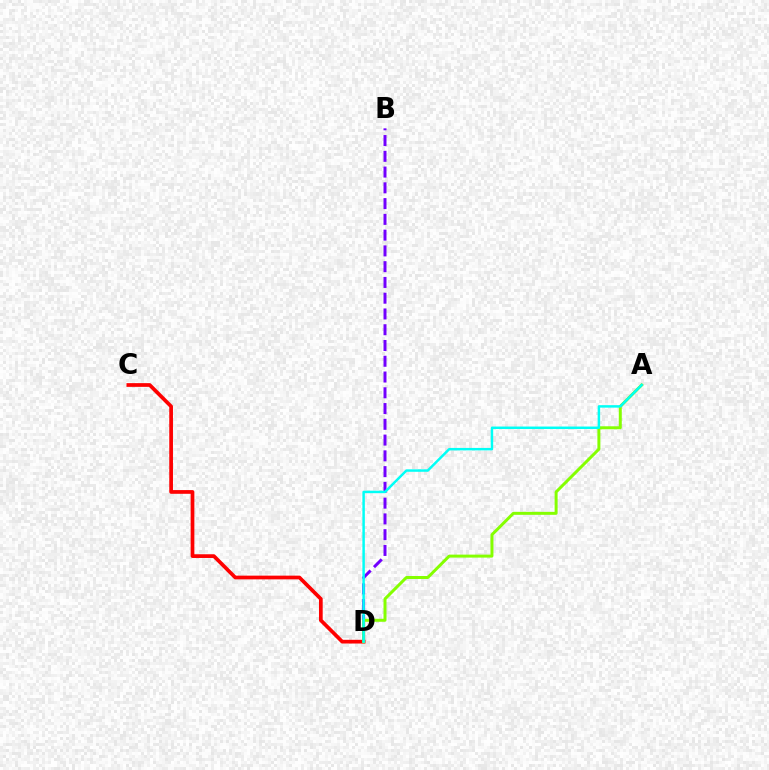{('C', 'D'): [{'color': '#ff0000', 'line_style': 'solid', 'thickness': 2.67}], ('B', 'D'): [{'color': '#7200ff', 'line_style': 'dashed', 'thickness': 2.14}], ('A', 'D'): [{'color': '#84ff00', 'line_style': 'solid', 'thickness': 2.15}, {'color': '#00fff6', 'line_style': 'solid', 'thickness': 1.78}]}